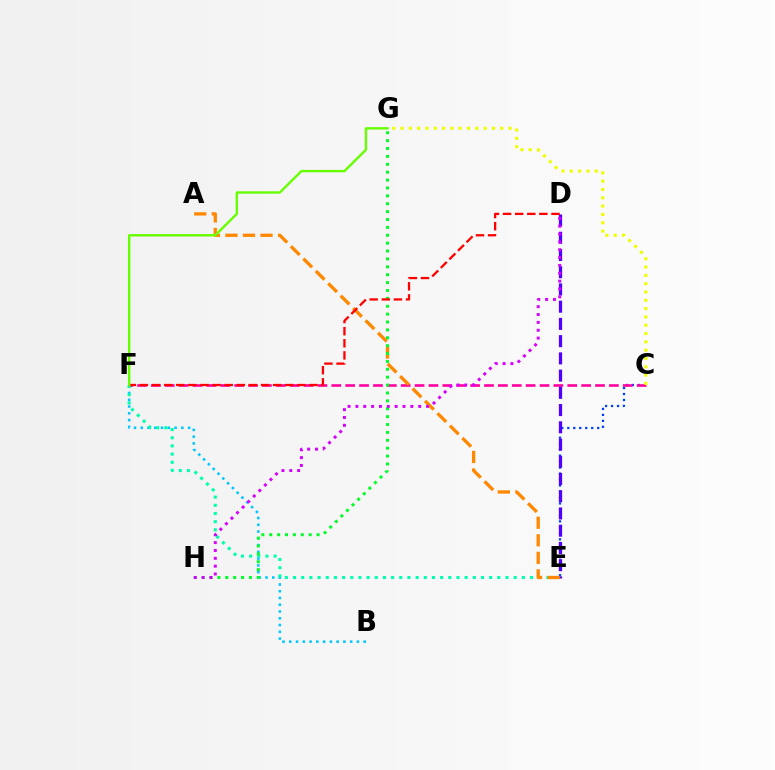{('B', 'F'): [{'color': '#00c7ff', 'line_style': 'dotted', 'thickness': 1.84}], ('C', 'E'): [{'color': '#003fff', 'line_style': 'dotted', 'thickness': 1.62}], ('C', 'F'): [{'color': '#ff00a0', 'line_style': 'dashed', 'thickness': 1.89}], ('E', 'F'): [{'color': '#00ffaf', 'line_style': 'dotted', 'thickness': 2.22}], ('C', 'G'): [{'color': '#eeff00', 'line_style': 'dotted', 'thickness': 2.26}], ('D', 'E'): [{'color': '#4f00ff', 'line_style': 'dashed', 'thickness': 2.34}], ('A', 'E'): [{'color': '#ff8800', 'line_style': 'dashed', 'thickness': 2.38}], ('G', 'H'): [{'color': '#00ff27', 'line_style': 'dotted', 'thickness': 2.14}], ('D', 'H'): [{'color': '#d600ff', 'line_style': 'dotted', 'thickness': 2.13}], ('D', 'F'): [{'color': '#ff0000', 'line_style': 'dashed', 'thickness': 1.65}], ('F', 'G'): [{'color': '#66ff00', 'line_style': 'solid', 'thickness': 1.72}]}